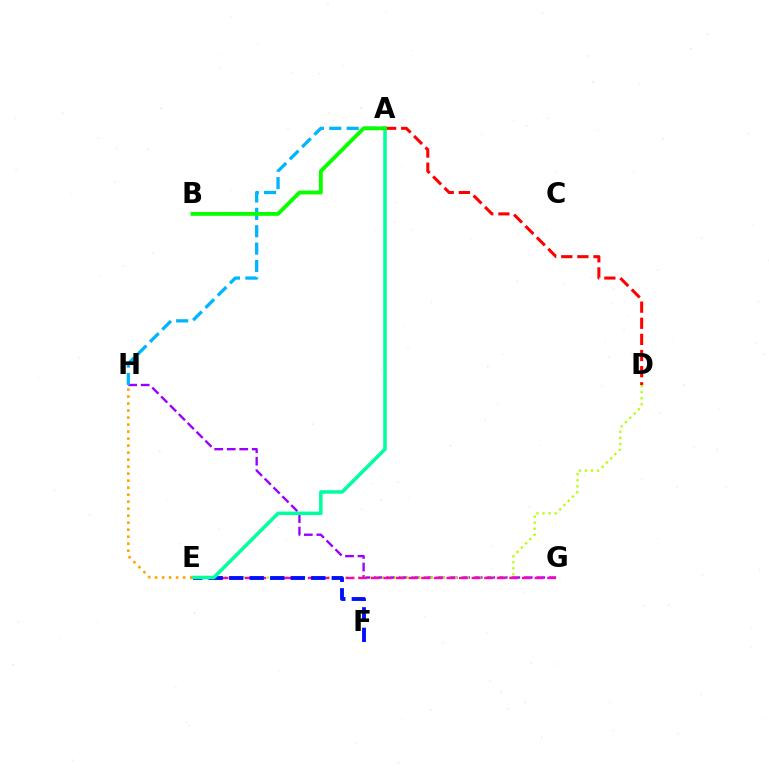{('G', 'H'): [{'color': '#9b00ff', 'line_style': 'dashed', 'thickness': 1.7}], ('D', 'E'): [{'color': '#b3ff00', 'line_style': 'dotted', 'thickness': 1.65}], ('E', 'G'): [{'color': '#ff00bd', 'line_style': 'dashed', 'thickness': 1.71}], ('A', 'D'): [{'color': '#ff0000', 'line_style': 'dashed', 'thickness': 2.19}], ('E', 'F'): [{'color': '#0010ff', 'line_style': 'dashed', 'thickness': 2.79}], ('A', 'E'): [{'color': '#00ff9d', 'line_style': 'solid', 'thickness': 2.53}], ('A', 'H'): [{'color': '#00b5ff', 'line_style': 'dashed', 'thickness': 2.36}], ('A', 'B'): [{'color': '#08ff00', 'line_style': 'solid', 'thickness': 2.78}], ('E', 'H'): [{'color': '#ffa500', 'line_style': 'dotted', 'thickness': 1.9}]}